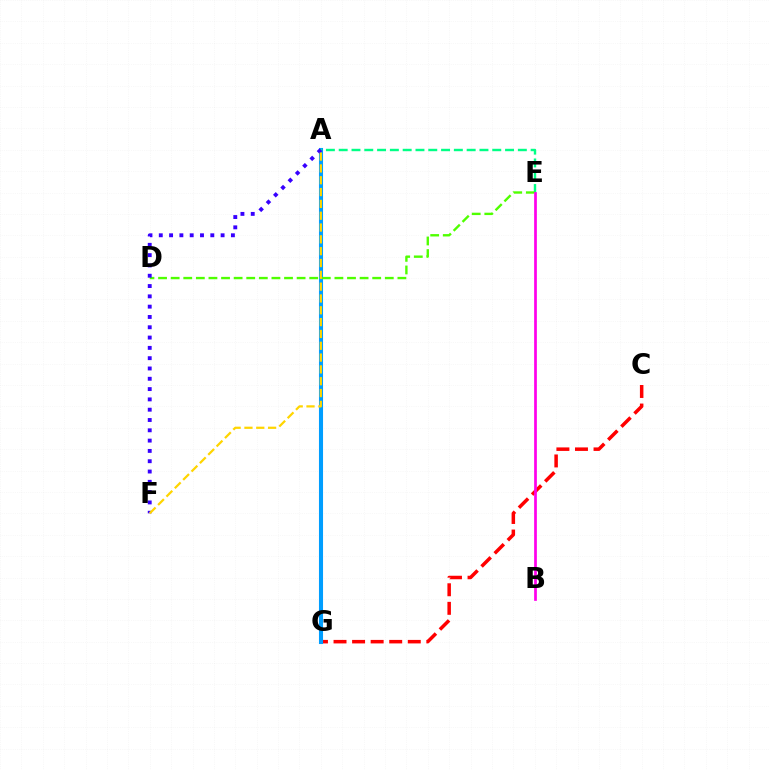{('C', 'G'): [{'color': '#ff0000', 'line_style': 'dashed', 'thickness': 2.52}], ('A', 'G'): [{'color': '#009eff', 'line_style': 'solid', 'thickness': 2.94}], ('A', 'E'): [{'color': '#00ff86', 'line_style': 'dashed', 'thickness': 1.74}], ('D', 'E'): [{'color': '#4fff00', 'line_style': 'dashed', 'thickness': 1.71}], ('A', 'F'): [{'color': '#3700ff', 'line_style': 'dotted', 'thickness': 2.8}, {'color': '#ffd500', 'line_style': 'dashed', 'thickness': 1.61}], ('B', 'E'): [{'color': '#ff00ed', 'line_style': 'solid', 'thickness': 1.96}]}